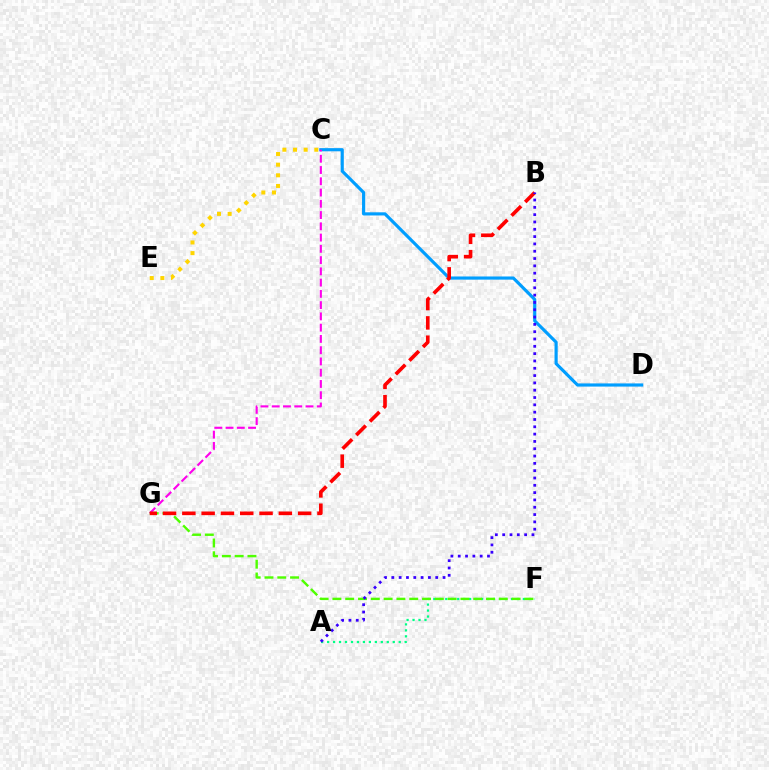{('A', 'F'): [{'color': '#00ff86', 'line_style': 'dotted', 'thickness': 1.62}], ('C', 'D'): [{'color': '#009eff', 'line_style': 'solid', 'thickness': 2.28}], ('C', 'E'): [{'color': '#ffd500', 'line_style': 'dotted', 'thickness': 2.89}], ('C', 'G'): [{'color': '#ff00ed', 'line_style': 'dashed', 'thickness': 1.53}], ('F', 'G'): [{'color': '#4fff00', 'line_style': 'dashed', 'thickness': 1.74}], ('B', 'G'): [{'color': '#ff0000', 'line_style': 'dashed', 'thickness': 2.62}], ('A', 'B'): [{'color': '#3700ff', 'line_style': 'dotted', 'thickness': 1.99}]}